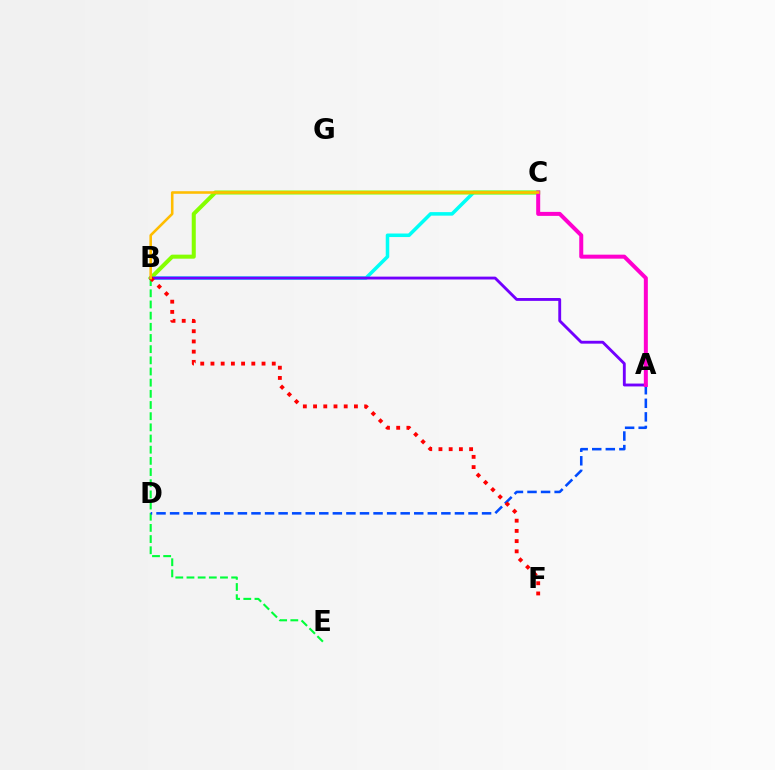{('B', 'E'): [{'color': '#00ff39', 'line_style': 'dashed', 'thickness': 1.52}], ('B', 'C'): [{'color': '#00fff6', 'line_style': 'solid', 'thickness': 2.54}, {'color': '#84ff00', 'line_style': 'solid', 'thickness': 2.91}, {'color': '#ffbd00', 'line_style': 'solid', 'thickness': 1.85}], ('A', 'D'): [{'color': '#004bff', 'line_style': 'dashed', 'thickness': 1.84}], ('A', 'B'): [{'color': '#7200ff', 'line_style': 'solid', 'thickness': 2.06}], ('B', 'F'): [{'color': '#ff0000', 'line_style': 'dotted', 'thickness': 2.78}], ('A', 'C'): [{'color': '#ff00cf', 'line_style': 'solid', 'thickness': 2.88}]}